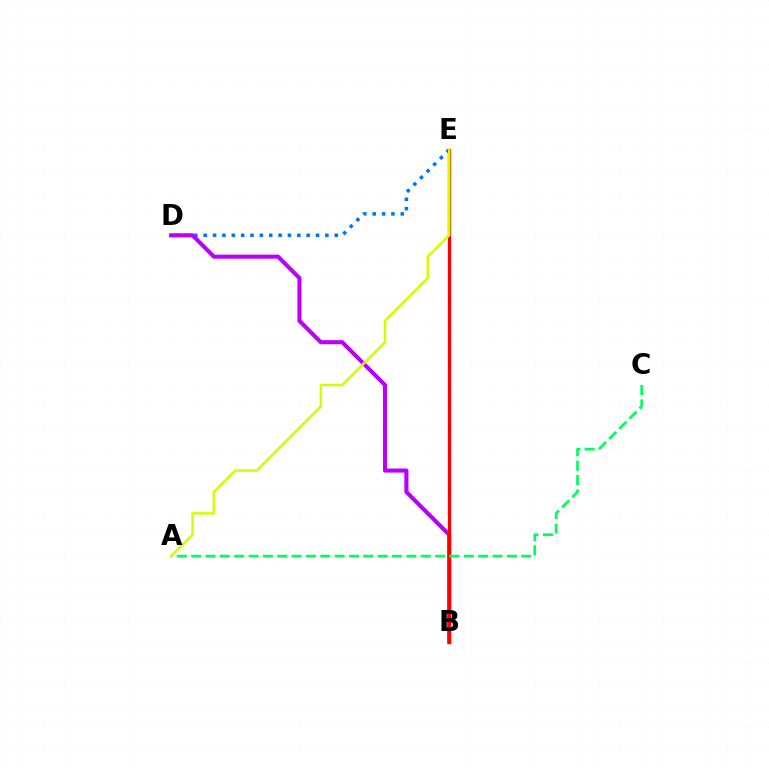{('D', 'E'): [{'color': '#0074ff', 'line_style': 'dotted', 'thickness': 2.54}], ('B', 'D'): [{'color': '#b900ff', 'line_style': 'solid', 'thickness': 2.94}], ('B', 'E'): [{'color': '#ff0000', 'line_style': 'solid', 'thickness': 2.37}], ('A', 'C'): [{'color': '#00ff5c', 'line_style': 'dashed', 'thickness': 1.95}], ('A', 'E'): [{'color': '#d1ff00', 'line_style': 'solid', 'thickness': 1.8}]}